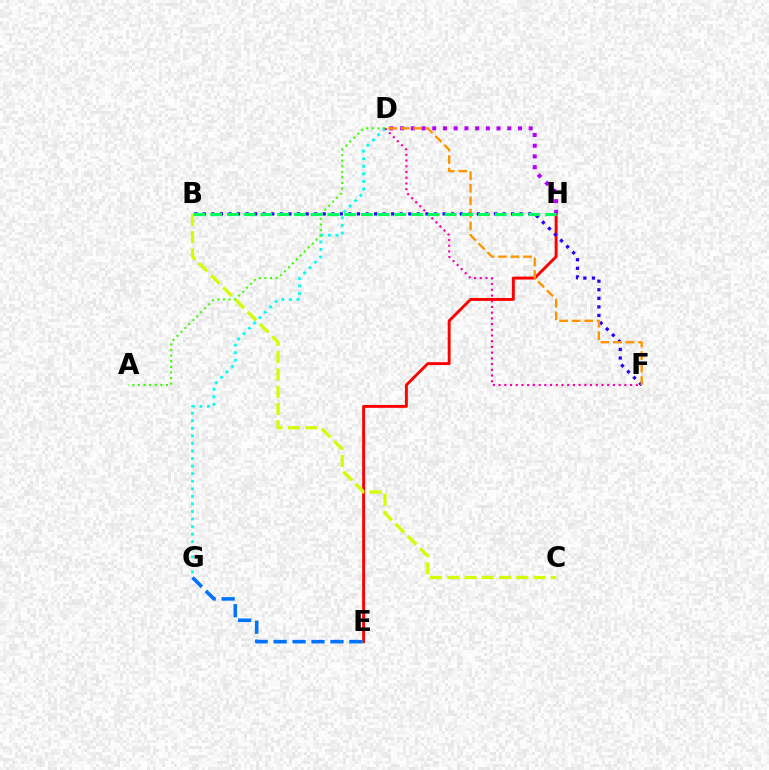{('D', 'G'): [{'color': '#00fff6', 'line_style': 'dotted', 'thickness': 2.05}], ('E', 'H'): [{'color': '#ff0000', 'line_style': 'solid', 'thickness': 2.09}], ('D', 'H'): [{'color': '#b900ff', 'line_style': 'dotted', 'thickness': 2.91}], ('B', 'F'): [{'color': '#2500ff', 'line_style': 'dotted', 'thickness': 2.33}], ('A', 'D'): [{'color': '#3dff00', 'line_style': 'dotted', 'thickness': 1.52}], ('D', 'F'): [{'color': '#ff00ac', 'line_style': 'dotted', 'thickness': 1.55}, {'color': '#ff9400', 'line_style': 'dashed', 'thickness': 1.7}], ('E', 'G'): [{'color': '#0074ff', 'line_style': 'dashed', 'thickness': 2.57}], ('B', 'C'): [{'color': '#d1ff00', 'line_style': 'dashed', 'thickness': 2.35}], ('B', 'H'): [{'color': '#00ff5c', 'line_style': 'dashed', 'thickness': 2.28}]}